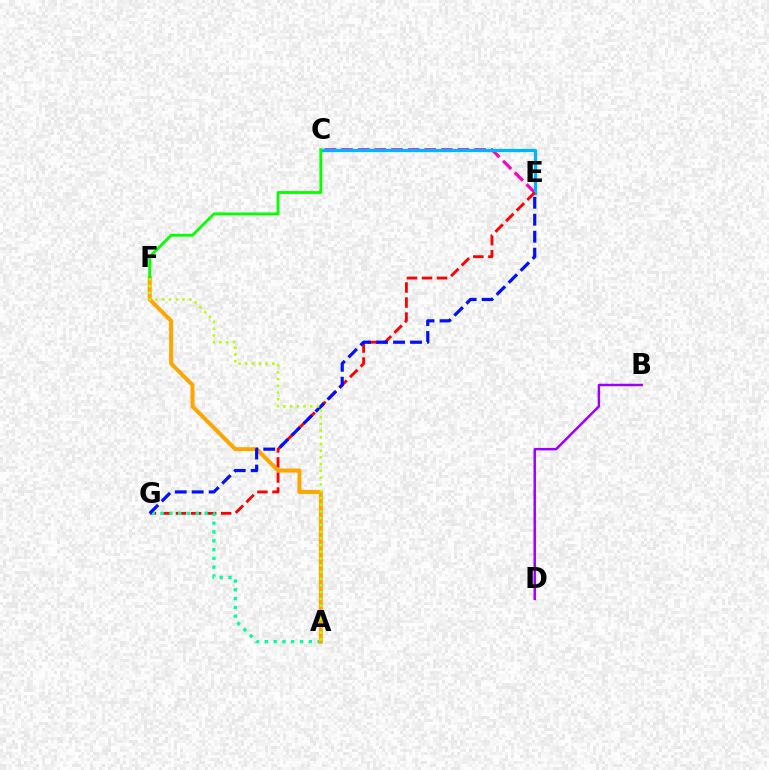{('C', 'E'): [{'color': '#ff00bd', 'line_style': 'dashed', 'thickness': 2.26}, {'color': '#00b5ff', 'line_style': 'solid', 'thickness': 2.35}], ('E', 'G'): [{'color': '#ff0000', 'line_style': 'dashed', 'thickness': 2.04}, {'color': '#0010ff', 'line_style': 'dashed', 'thickness': 2.3}], ('B', 'D'): [{'color': '#9b00ff', 'line_style': 'solid', 'thickness': 1.77}], ('A', 'G'): [{'color': '#00ff9d', 'line_style': 'dotted', 'thickness': 2.39}], ('A', 'F'): [{'color': '#ffa500', 'line_style': 'solid', 'thickness': 2.87}, {'color': '#b3ff00', 'line_style': 'dotted', 'thickness': 1.83}], ('C', 'F'): [{'color': '#08ff00', 'line_style': 'solid', 'thickness': 2.04}]}